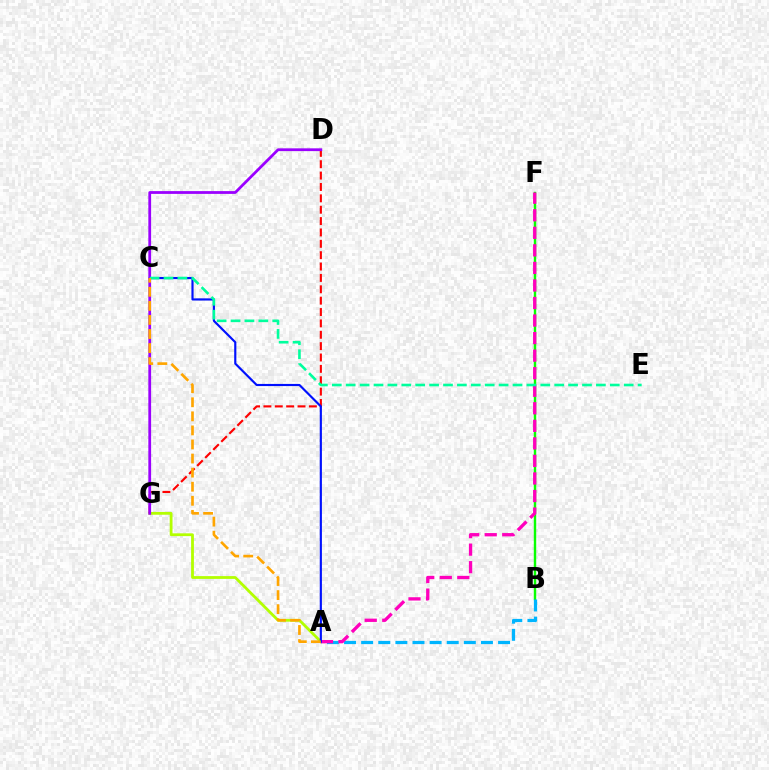{('A', 'G'): [{'color': '#b3ff00', 'line_style': 'solid', 'thickness': 2.01}], ('B', 'F'): [{'color': '#08ff00', 'line_style': 'solid', 'thickness': 1.74}], ('A', 'B'): [{'color': '#00b5ff', 'line_style': 'dashed', 'thickness': 2.33}], ('A', 'F'): [{'color': '#ff00bd', 'line_style': 'dashed', 'thickness': 2.38}], ('D', 'G'): [{'color': '#ff0000', 'line_style': 'dashed', 'thickness': 1.54}, {'color': '#9b00ff', 'line_style': 'solid', 'thickness': 2.0}], ('A', 'C'): [{'color': '#0010ff', 'line_style': 'solid', 'thickness': 1.55}, {'color': '#ffa500', 'line_style': 'dashed', 'thickness': 1.91}], ('C', 'E'): [{'color': '#00ff9d', 'line_style': 'dashed', 'thickness': 1.89}]}